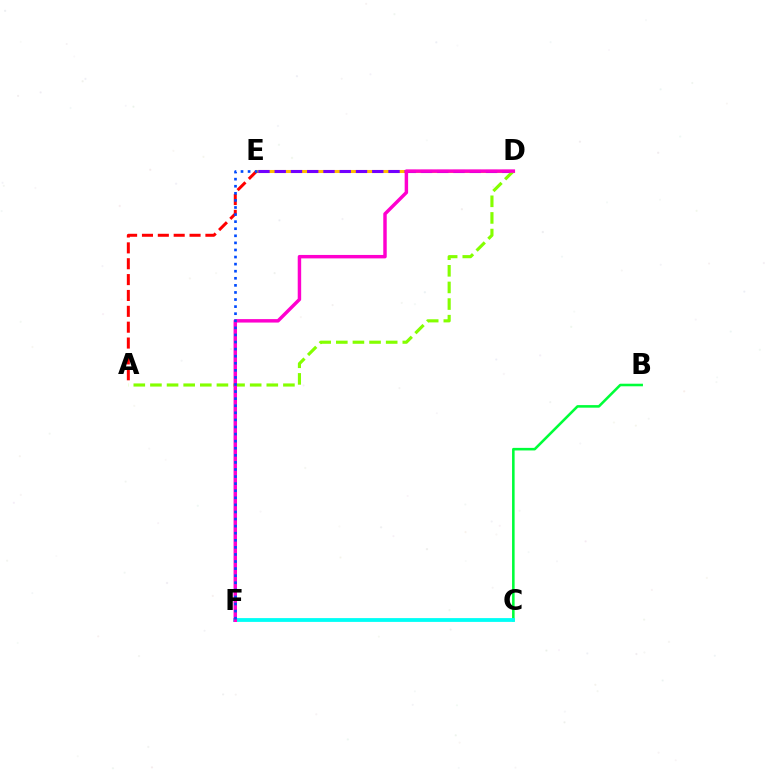{('D', 'E'): [{'color': '#ffbd00', 'line_style': 'solid', 'thickness': 2.2}, {'color': '#7200ff', 'line_style': 'dashed', 'thickness': 2.21}], ('B', 'C'): [{'color': '#00ff39', 'line_style': 'solid', 'thickness': 1.85}], ('A', 'D'): [{'color': '#84ff00', 'line_style': 'dashed', 'thickness': 2.26}], ('C', 'F'): [{'color': '#00fff6', 'line_style': 'solid', 'thickness': 2.73}], ('A', 'E'): [{'color': '#ff0000', 'line_style': 'dashed', 'thickness': 2.16}], ('D', 'F'): [{'color': '#ff00cf', 'line_style': 'solid', 'thickness': 2.48}], ('E', 'F'): [{'color': '#004bff', 'line_style': 'dotted', 'thickness': 1.92}]}